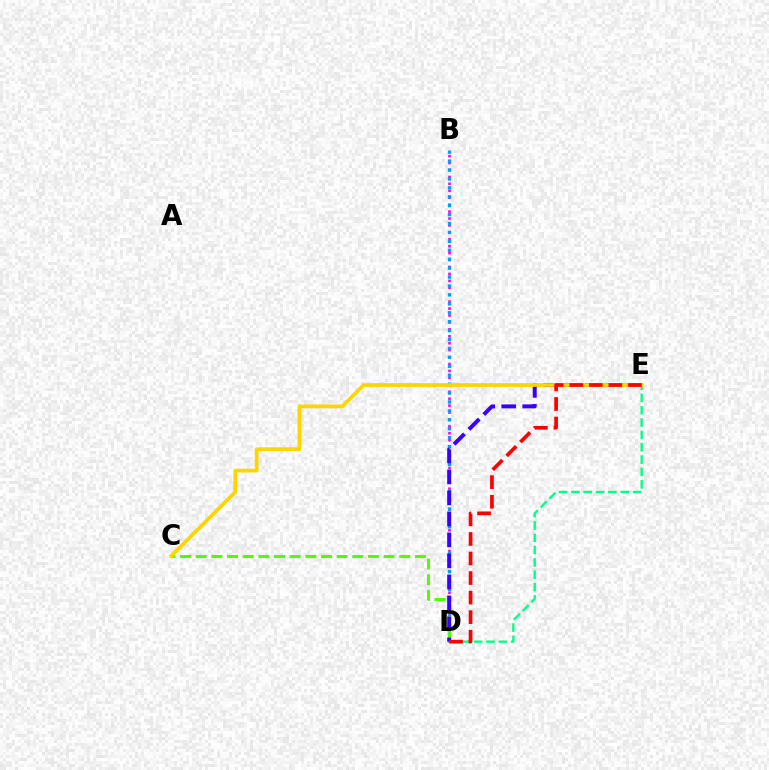{('B', 'D'): [{'color': '#ff00ed', 'line_style': 'dotted', 'thickness': 1.88}, {'color': '#009eff', 'line_style': 'dotted', 'thickness': 2.42}], ('C', 'D'): [{'color': '#4fff00', 'line_style': 'dashed', 'thickness': 2.13}], ('D', 'E'): [{'color': '#3700ff', 'line_style': 'dashed', 'thickness': 2.85}, {'color': '#00ff86', 'line_style': 'dashed', 'thickness': 1.67}, {'color': '#ff0000', 'line_style': 'dashed', 'thickness': 2.66}], ('C', 'E'): [{'color': '#ffd500', 'line_style': 'solid', 'thickness': 2.69}]}